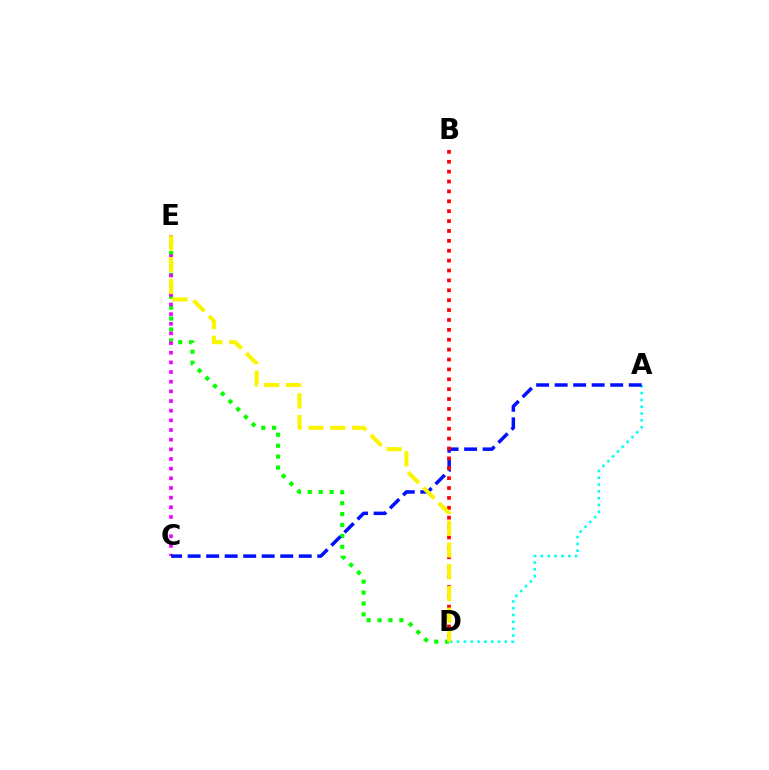{('D', 'E'): [{'color': '#08ff00', 'line_style': 'dotted', 'thickness': 2.97}, {'color': '#fcf500', 'line_style': 'dashed', 'thickness': 2.96}], ('C', 'E'): [{'color': '#ee00ff', 'line_style': 'dotted', 'thickness': 2.62}], ('A', 'D'): [{'color': '#00fff6', 'line_style': 'dotted', 'thickness': 1.85}], ('A', 'C'): [{'color': '#0010ff', 'line_style': 'dashed', 'thickness': 2.52}], ('B', 'D'): [{'color': '#ff0000', 'line_style': 'dotted', 'thickness': 2.69}]}